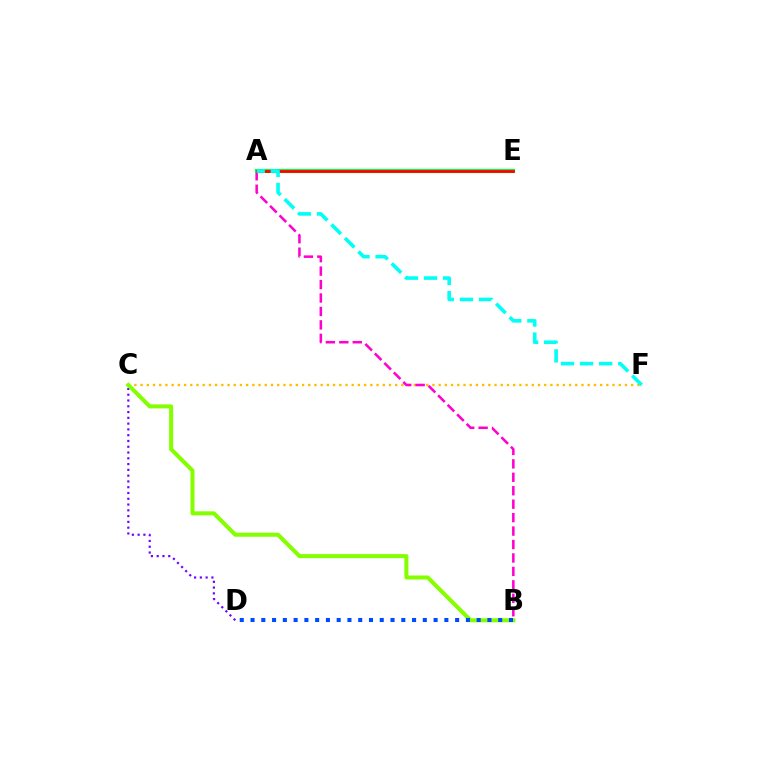{('C', 'F'): [{'color': '#ffbd00', 'line_style': 'dotted', 'thickness': 1.69}], ('A', 'B'): [{'color': '#ff00cf', 'line_style': 'dashed', 'thickness': 1.83}], ('C', 'D'): [{'color': '#7200ff', 'line_style': 'dotted', 'thickness': 1.57}], ('A', 'E'): [{'color': '#00ff39', 'line_style': 'solid', 'thickness': 2.99}, {'color': '#ff0000', 'line_style': 'solid', 'thickness': 1.98}], ('B', 'C'): [{'color': '#84ff00', 'line_style': 'solid', 'thickness': 2.9}], ('A', 'F'): [{'color': '#00fff6', 'line_style': 'dashed', 'thickness': 2.59}], ('B', 'D'): [{'color': '#004bff', 'line_style': 'dotted', 'thickness': 2.93}]}